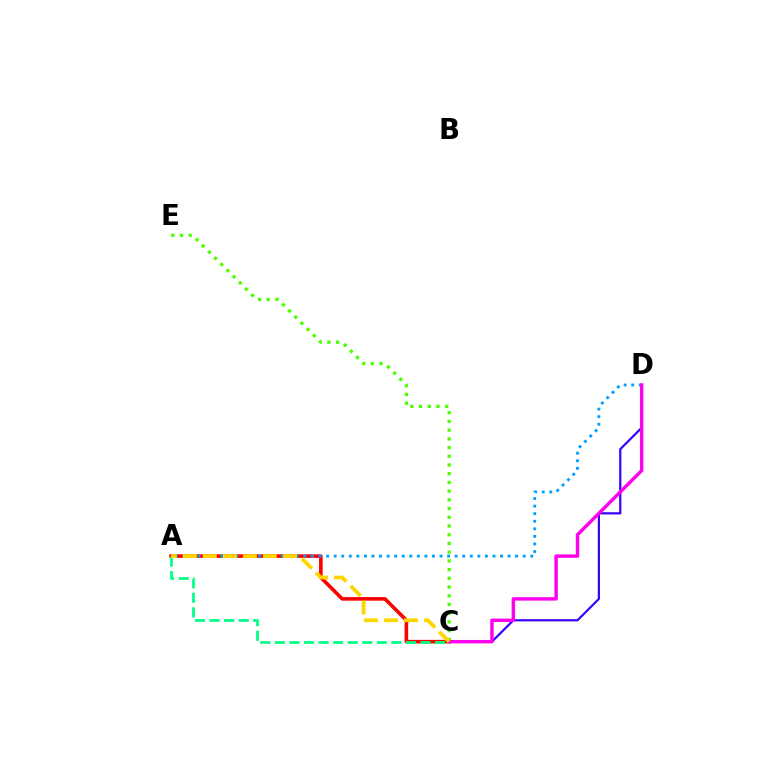{('C', 'E'): [{'color': '#4fff00', 'line_style': 'dotted', 'thickness': 2.37}], ('A', 'C'): [{'color': '#ff0000', 'line_style': 'solid', 'thickness': 2.59}, {'color': '#00ff86', 'line_style': 'dashed', 'thickness': 1.98}, {'color': '#ffd500', 'line_style': 'dashed', 'thickness': 2.72}], ('C', 'D'): [{'color': '#3700ff', 'line_style': 'solid', 'thickness': 1.58}, {'color': '#ff00ed', 'line_style': 'solid', 'thickness': 2.45}], ('A', 'D'): [{'color': '#009eff', 'line_style': 'dotted', 'thickness': 2.05}]}